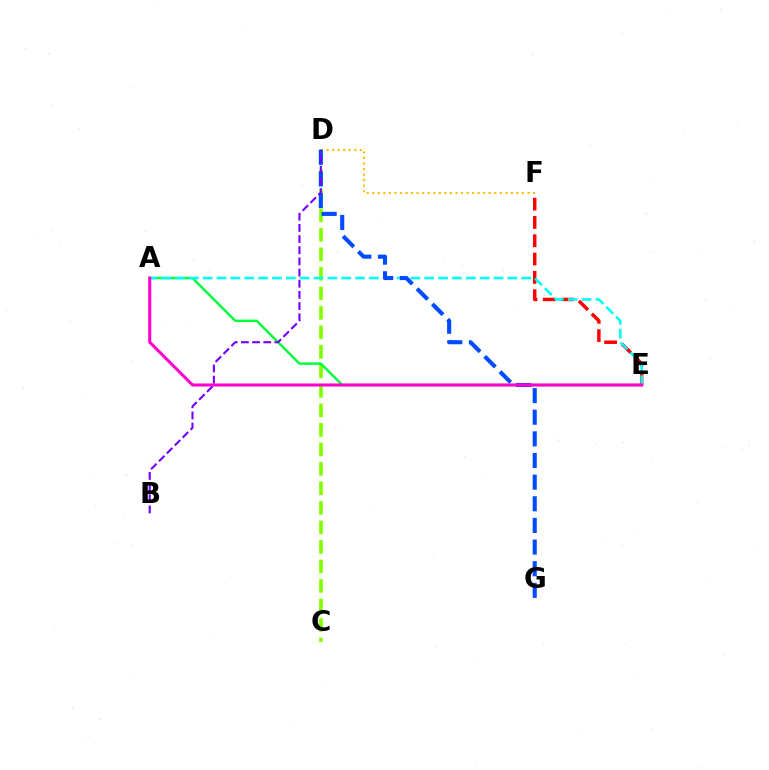{('C', 'D'): [{'color': '#84ff00', 'line_style': 'dashed', 'thickness': 2.65}], ('A', 'E'): [{'color': '#00ff39', 'line_style': 'solid', 'thickness': 1.75}, {'color': '#00fff6', 'line_style': 'dashed', 'thickness': 1.88}, {'color': '#ff00cf', 'line_style': 'solid', 'thickness': 2.21}], ('D', 'F'): [{'color': '#ffbd00', 'line_style': 'dotted', 'thickness': 1.51}], ('E', 'F'): [{'color': '#ff0000', 'line_style': 'dashed', 'thickness': 2.49}], ('D', 'G'): [{'color': '#004bff', 'line_style': 'dashed', 'thickness': 2.94}], ('B', 'D'): [{'color': '#7200ff', 'line_style': 'dashed', 'thickness': 1.52}]}